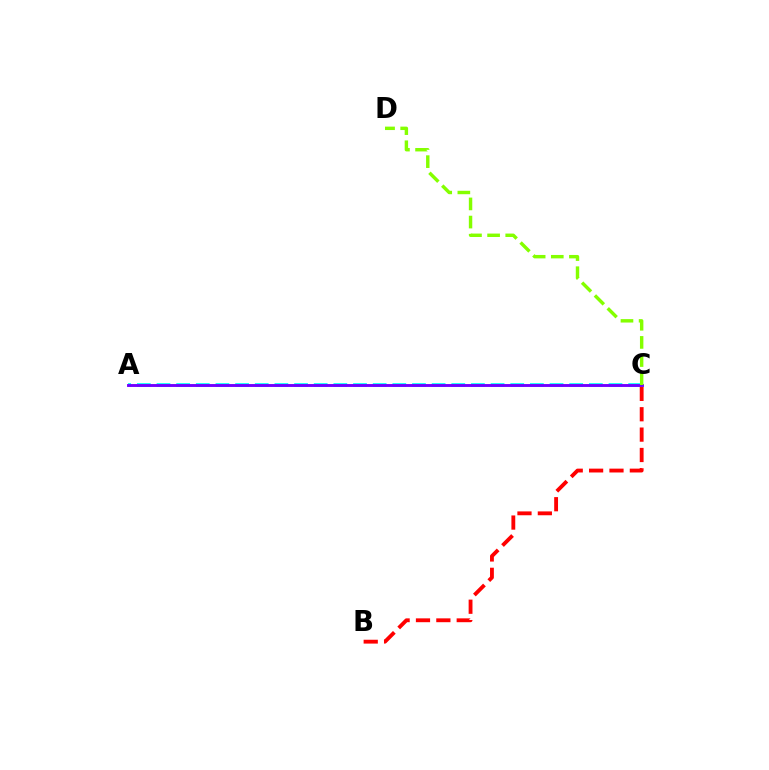{('A', 'C'): [{'color': '#00fff6', 'line_style': 'dashed', 'thickness': 2.67}, {'color': '#7200ff', 'line_style': 'solid', 'thickness': 2.08}], ('B', 'C'): [{'color': '#ff0000', 'line_style': 'dashed', 'thickness': 2.77}], ('C', 'D'): [{'color': '#84ff00', 'line_style': 'dashed', 'thickness': 2.46}]}